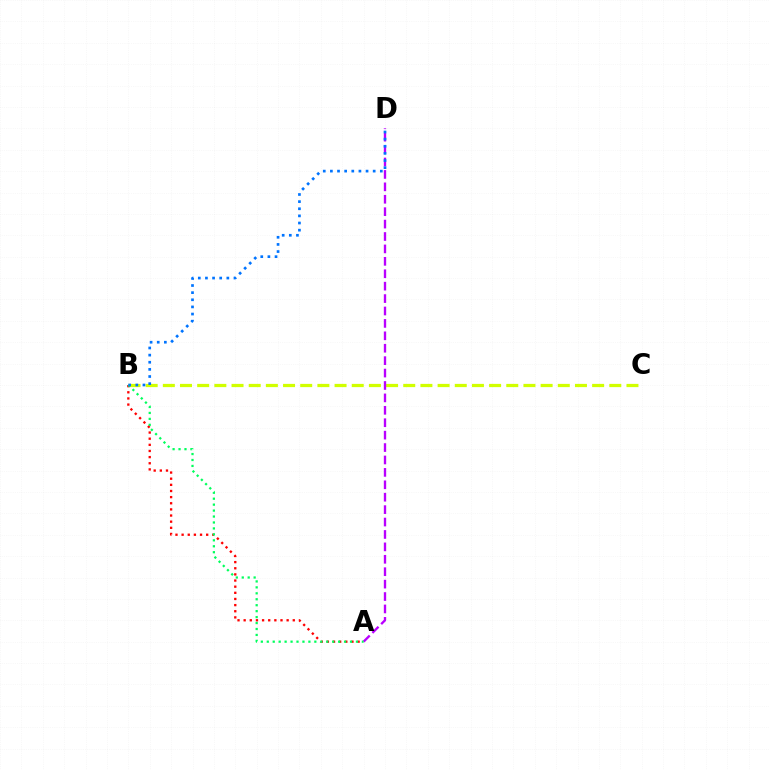{('B', 'C'): [{'color': '#d1ff00', 'line_style': 'dashed', 'thickness': 2.33}], ('A', 'B'): [{'color': '#ff0000', 'line_style': 'dotted', 'thickness': 1.67}, {'color': '#00ff5c', 'line_style': 'dotted', 'thickness': 1.62}], ('A', 'D'): [{'color': '#b900ff', 'line_style': 'dashed', 'thickness': 1.69}], ('B', 'D'): [{'color': '#0074ff', 'line_style': 'dotted', 'thickness': 1.94}]}